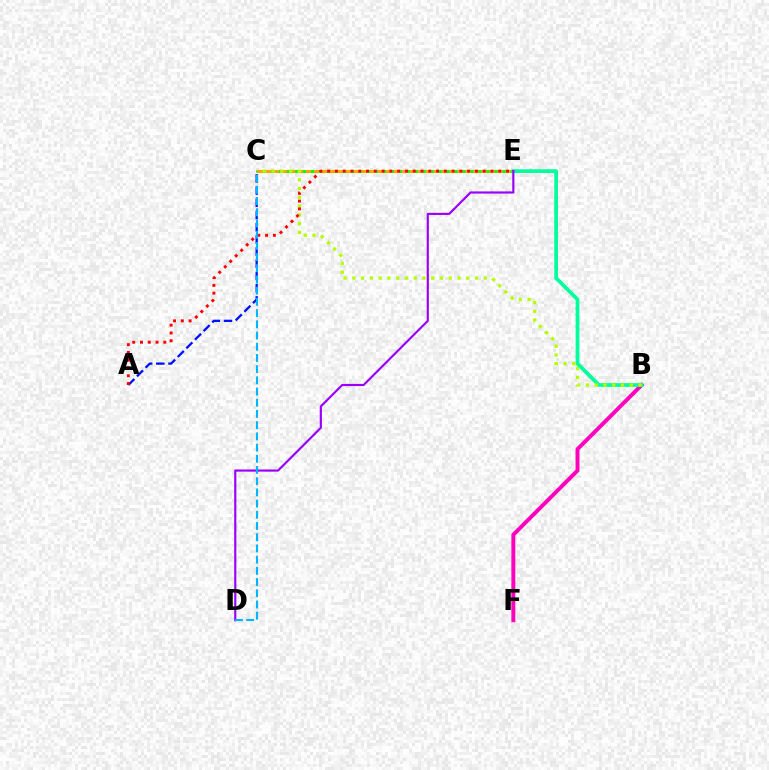{('A', 'C'): [{'color': '#0010ff', 'line_style': 'dashed', 'thickness': 1.66}], ('C', 'E'): [{'color': '#ffa500', 'line_style': 'solid', 'thickness': 2.19}, {'color': '#08ff00', 'line_style': 'dotted', 'thickness': 2.17}], ('B', 'F'): [{'color': '#ff00bd', 'line_style': 'solid', 'thickness': 2.83}], ('B', 'E'): [{'color': '#00ff9d', 'line_style': 'solid', 'thickness': 2.7}], ('D', 'E'): [{'color': '#9b00ff', 'line_style': 'solid', 'thickness': 1.57}], ('B', 'C'): [{'color': '#b3ff00', 'line_style': 'dotted', 'thickness': 2.38}], ('A', 'E'): [{'color': '#ff0000', 'line_style': 'dotted', 'thickness': 2.11}], ('C', 'D'): [{'color': '#00b5ff', 'line_style': 'dashed', 'thickness': 1.52}]}